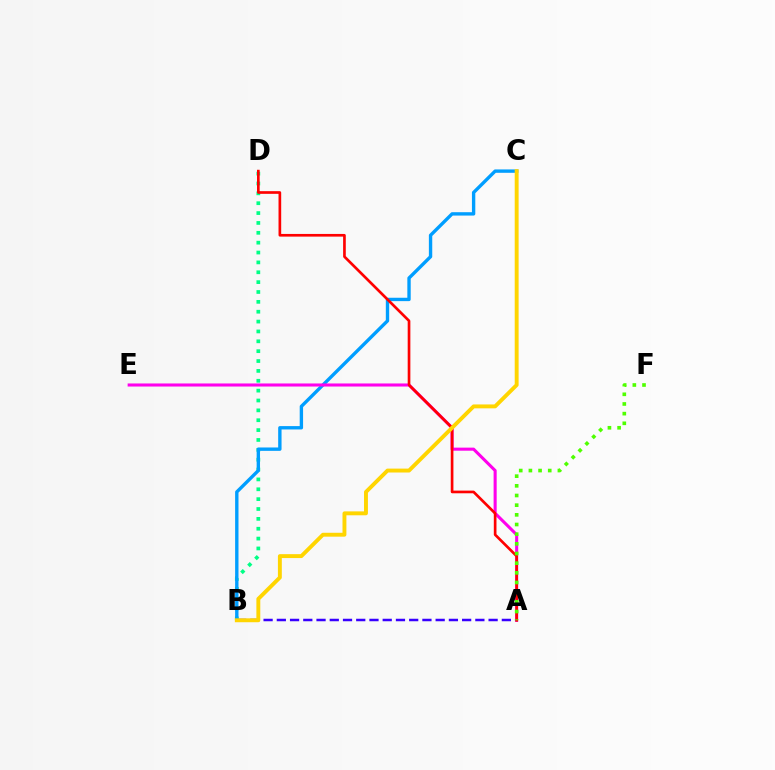{('A', 'B'): [{'color': '#3700ff', 'line_style': 'dashed', 'thickness': 1.8}], ('B', 'D'): [{'color': '#00ff86', 'line_style': 'dotted', 'thickness': 2.68}], ('B', 'C'): [{'color': '#009eff', 'line_style': 'solid', 'thickness': 2.43}, {'color': '#ffd500', 'line_style': 'solid', 'thickness': 2.81}], ('A', 'E'): [{'color': '#ff00ed', 'line_style': 'solid', 'thickness': 2.21}], ('A', 'D'): [{'color': '#ff0000', 'line_style': 'solid', 'thickness': 1.92}], ('A', 'F'): [{'color': '#4fff00', 'line_style': 'dotted', 'thickness': 2.63}]}